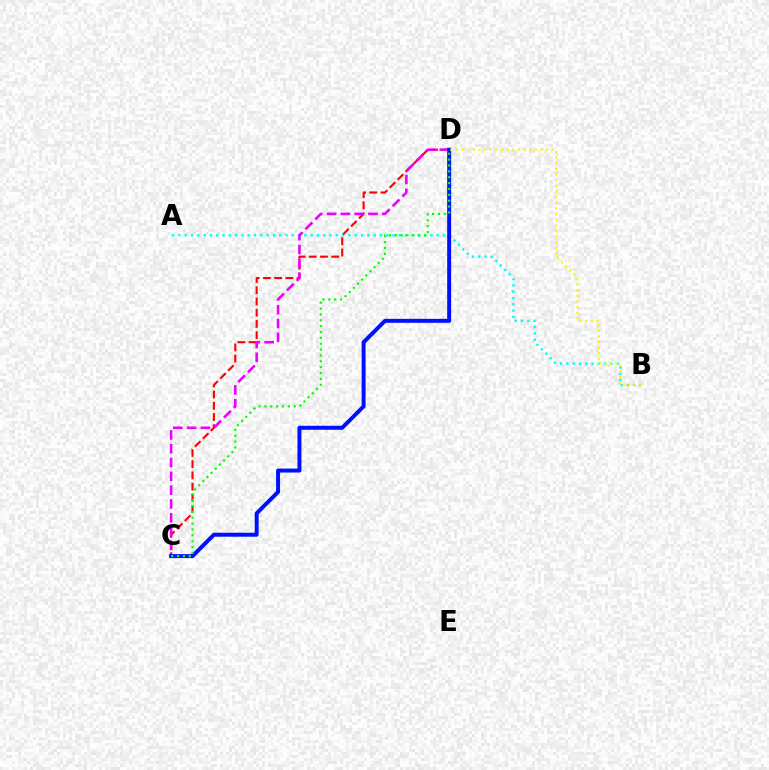{('A', 'B'): [{'color': '#00fff6', 'line_style': 'dotted', 'thickness': 1.71}], ('C', 'D'): [{'color': '#ff0000', 'line_style': 'dashed', 'thickness': 1.52}, {'color': '#ee00ff', 'line_style': 'dashed', 'thickness': 1.88}, {'color': '#0010ff', 'line_style': 'solid', 'thickness': 2.86}, {'color': '#08ff00', 'line_style': 'dotted', 'thickness': 1.59}], ('B', 'D'): [{'color': '#fcf500', 'line_style': 'dotted', 'thickness': 1.53}]}